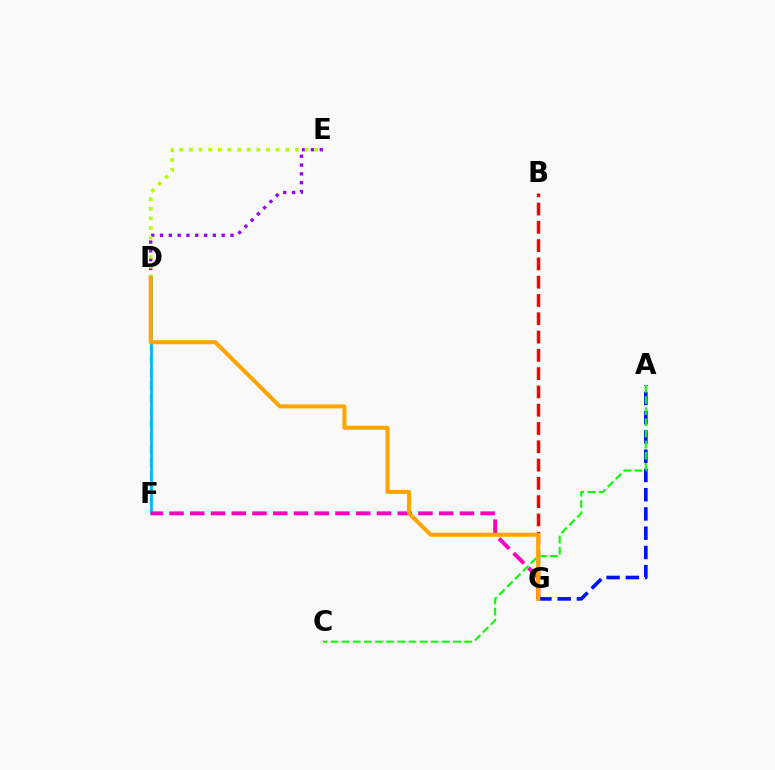{('D', 'E'): [{'color': '#9b00ff', 'line_style': 'dotted', 'thickness': 2.39}, {'color': '#b3ff00', 'line_style': 'dotted', 'thickness': 2.62}], ('B', 'G'): [{'color': '#ff0000', 'line_style': 'dashed', 'thickness': 2.48}], ('D', 'F'): [{'color': '#00ff9d', 'line_style': 'dashed', 'thickness': 1.75}, {'color': '#00b5ff', 'line_style': 'solid', 'thickness': 1.95}], ('F', 'G'): [{'color': '#ff00bd', 'line_style': 'dashed', 'thickness': 2.82}], ('A', 'G'): [{'color': '#0010ff', 'line_style': 'dashed', 'thickness': 2.62}], ('A', 'C'): [{'color': '#08ff00', 'line_style': 'dashed', 'thickness': 1.51}], ('D', 'G'): [{'color': '#ffa500', 'line_style': 'solid', 'thickness': 2.9}]}